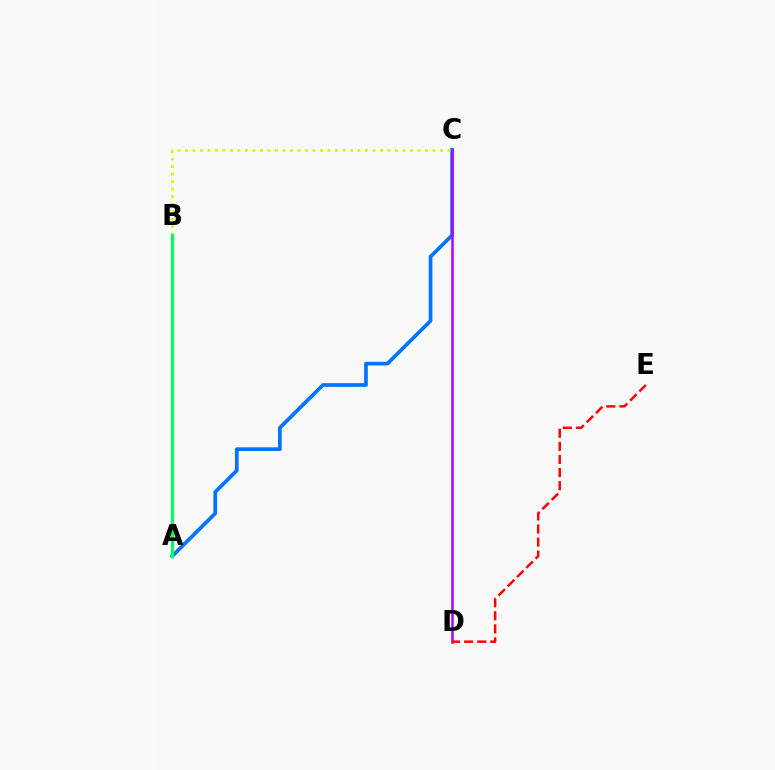{('A', 'C'): [{'color': '#0074ff', 'line_style': 'solid', 'thickness': 2.67}], ('C', 'D'): [{'color': '#b900ff', 'line_style': 'solid', 'thickness': 1.84}], ('B', 'C'): [{'color': '#d1ff00', 'line_style': 'dotted', 'thickness': 2.04}], ('A', 'B'): [{'color': '#00ff5c', 'line_style': 'solid', 'thickness': 2.33}], ('D', 'E'): [{'color': '#ff0000', 'line_style': 'dashed', 'thickness': 1.78}]}